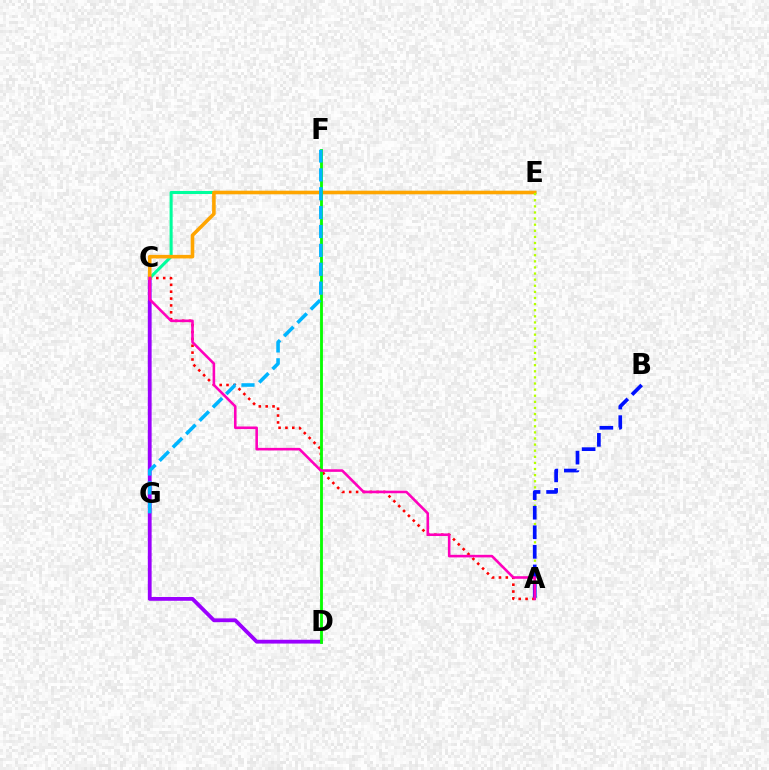{('A', 'C'): [{'color': '#ff0000', 'line_style': 'dotted', 'thickness': 1.86}, {'color': '#ff00bd', 'line_style': 'solid', 'thickness': 1.86}], ('C', 'E'): [{'color': '#00ff9d', 'line_style': 'solid', 'thickness': 2.2}, {'color': '#ffa500', 'line_style': 'solid', 'thickness': 2.58}], ('C', 'D'): [{'color': '#9b00ff', 'line_style': 'solid', 'thickness': 2.74}], ('A', 'E'): [{'color': '#b3ff00', 'line_style': 'dotted', 'thickness': 1.66}], ('A', 'B'): [{'color': '#0010ff', 'line_style': 'dashed', 'thickness': 2.66}], ('D', 'F'): [{'color': '#08ff00', 'line_style': 'solid', 'thickness': 2.04}], ('F', 'G'): [{'color': '#00b5ff', 'line_style': 'dashed', 'thickness': 2.56}]}